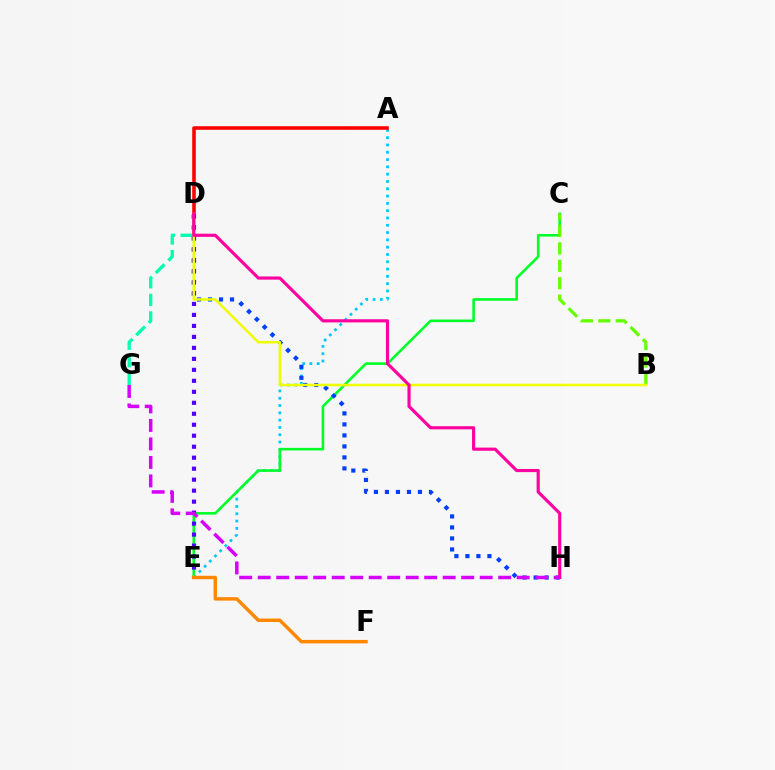{('A', 'E'): [{'color': '#00c7ff', 'line_style': 'dotted', 'thickness': 1.98}], ('D', 'G'): [{'color': '#00ffaf', 'line_style': 'dashed', 'thickness': 2.39}], ('C', 'E'): [{'color': '#00ff27', 'line_style': 'solid', 'thickness': 1.87}], ('B', 'C'): [{'color': '#66ff00', 'line_style': 'dashed', 'thickness': 2.37}], ('A', 'D'): [{'color': '#ff0000', 'line_style': 'solid', 'thickness': 2.57}], ('D', 'H'): [{'color': '#003fff', 'line_style': 'dotted', 'thickness': 2.99}, {'color': '#ff00a0', 'line_style': 'solid', 'thickness': 2.27}], ('D', 'E'): [{'color': '#4f00ff', 'line_style': 'dotted', 'thickness': 2.98}], ('B', 'D'): [{'color': '#eeff00', 'line_style': 'solid', 'thickness': 1.82}], ('E', 'F'): [{'color': '#ff8800', 'line_style': 'solid', 'thickness': 2.49}], ('G', 'H'): [{'color': '#d600ff', 'line_style': 'dashed', 'thickness': 2.51}]}